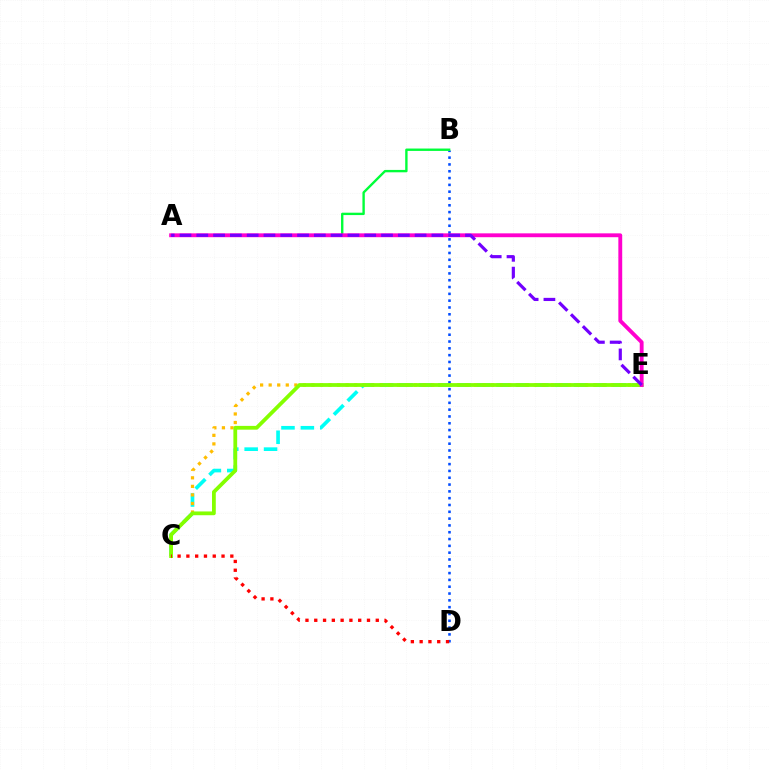{('C', 'E'): [{'color': '#00fff6', 'line_style': 'dashed', 'thickness': 2.64}, {'color': '#ffbd00', 'line_style': 'dotted', 'thickness': 2.32}, {'color': '#84ff00', 'line_style': 'solid', 'thickness': 2.72}], ('B', 'D'): [{'color': '#004bff', 'line_style': 'dotted', 'thickness': 1.85}], ('A', 'B'): [{'color': '#00ff39', 'line_style': 'solid', 'thickness': 1.71}], ('A', 'E'): [{'color': '#ff00cf', 'line_style': 'solid', 'thickness': 2.78}, {'color': '#7200ff', 'line_style': 'dashed', 'thickness': 2.28}], ('C', 'D'): [{'color': '#ff0000', 'line_style': 'dotted', 'thickness': 2.39}]}